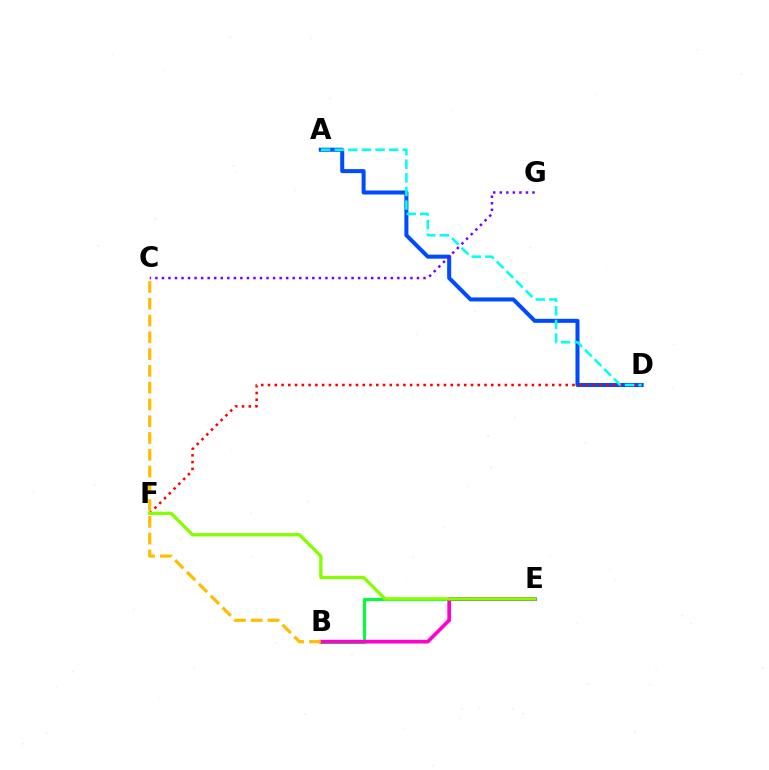{('B', 'E'): [{'color': '#00ff39', 'line_style': 'solid', 'thickness': 2.27}, {'color': '#ff00cf', 'line_style': 'solid', 'thickness': 2.65}], ('A', 'D'): [{'color': '#004bff', 'line_style': 'solid', 'thickness': 2.9}, {'color': '#00fff6', 'line_style': 'dashed', 'thickness': 1.85}], ('B', 'C'): [{'color': '#ffbd00', 'line_style': 'dashed', 'thickness': 2.28}], ('C', 'G'): [{'color': '#7200ff', 'line_style': 'dotted', 'thickness': 1.78}], ('D', 'F'): [{'color': '#ff0000', 'line_style': 'dotted', 'thickness': 1.84}], ('E', 'F'): [{'color': '#84ff00', 'line_style': 'solid', 'thickness': 2.36}]}